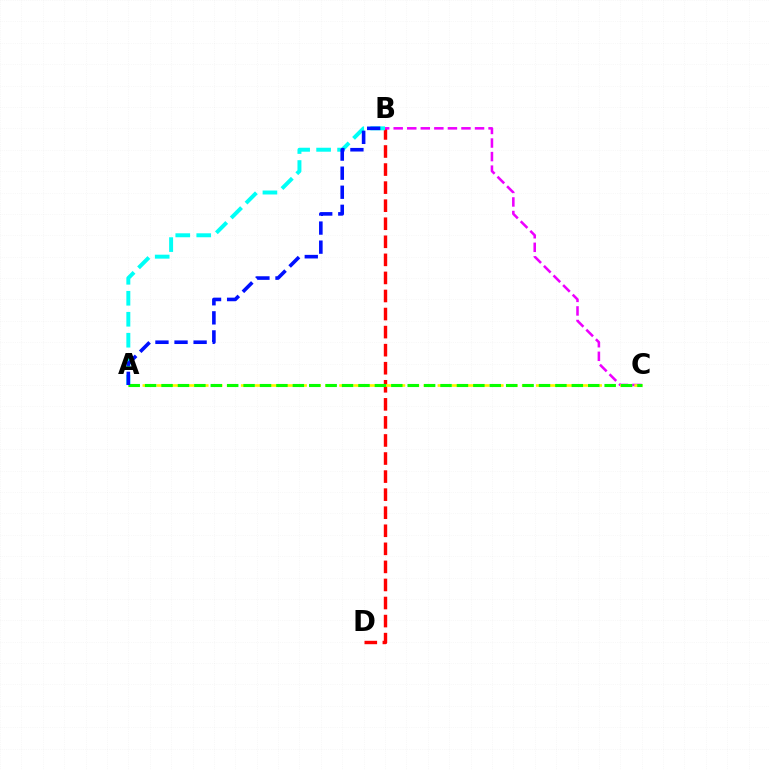{('B', 'D'): [{'color': '#ff0000', 'line_style': 'dashed', 'thickness': 2.45}], ('B', 'C'): [{'color': '#ee00ff', 'line_style': 'dashed', 'thickness': 1.84}], ('A', 'B'): [{'color': '#00fff6', 'line_style': 'dashed', 'thickness': 2.85}, {'color': '#0010ff', 'line_style': 'dashed', 'thickness': 2.59}], ('A', 'C'): [{'color': '#fcf500', 'line_style': 'dashed', 'thickness': 1.91}, {'color': '#08ff00', 'line_style': 'dashed', 'thickness': 2.23}]}